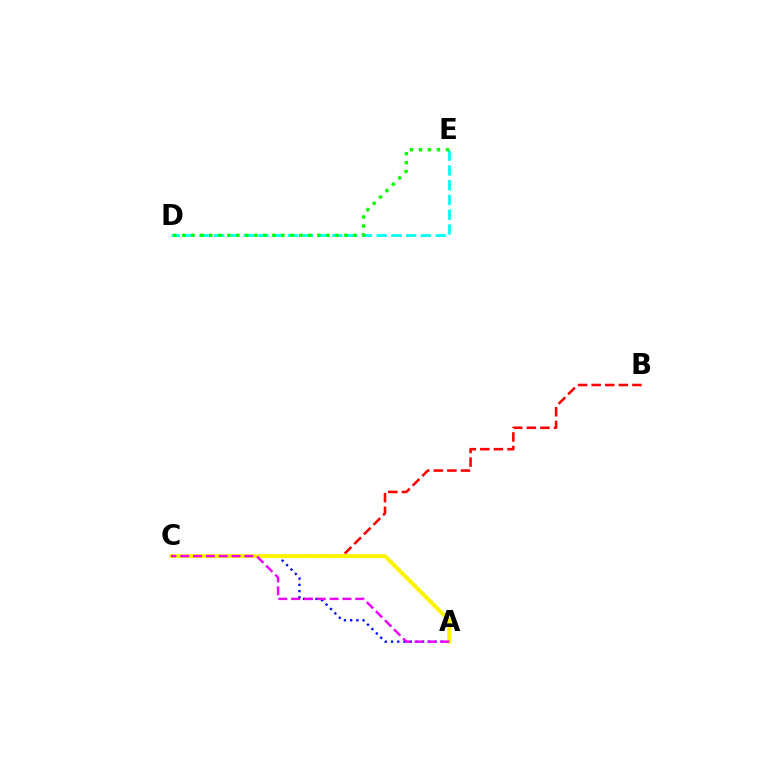{('D', 'E'): [{'color': '#00fff6', 'line_style': 'dashed', 'thickness': 2.01}, {'color': '#08ff00', 'line_style': 'dotted', 'thickness': 2.45}], ('A', 'C'): [{'color': '#0010ff', 'line_style': 'dotted', 'thickness': 1.69}, {'color': '#fcf500', 'line_style': 'solid', 'thickness': 2.86}, {'color': '#ee00ff', 'line_style': 'dashed', 'thickness': 1.74}], ('B', 'C'): [{'color': '#ff0000', 'line_style': 'dashed', 'thickness': 1.85}]}